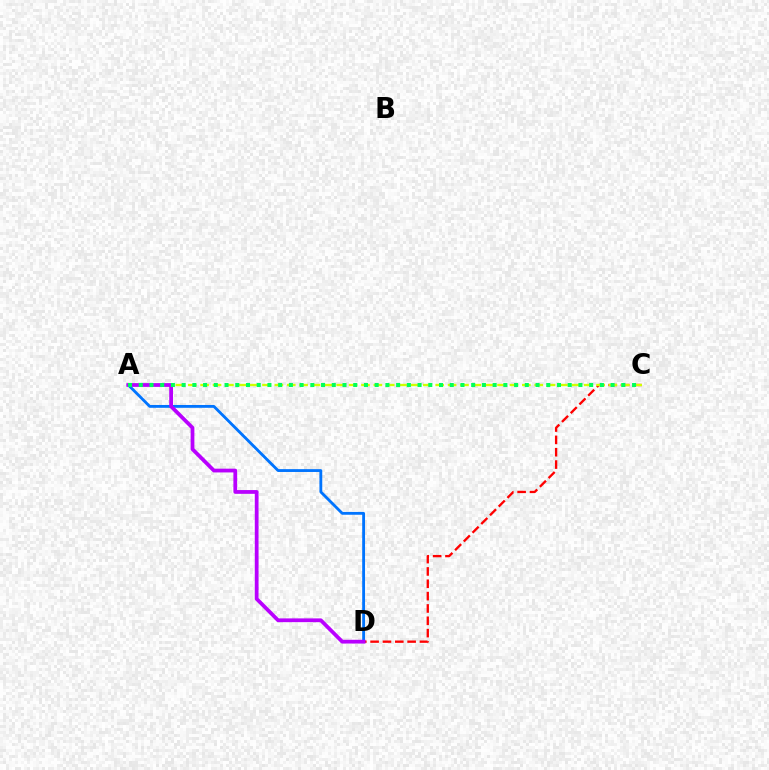{('C', 'D'): [{'color': '#ff0000', 'line_style': 'dashed', 'thickness': 1.68}], ('A', 'D'): [{'color': '#0074ff', 'line_style': 'solid', 'thickness': 2.04}, {'color': '#b900ff', 'line_style': 'solid', 'thickness': 2.71}], ('A', 'C'): [{'color': '#d1ff00', 'line_style': 'dashed', 'thickness': 1.68}, {'color': '#00ff5c', 'line_style': 'dotted', 'thickness': 2.91}]}